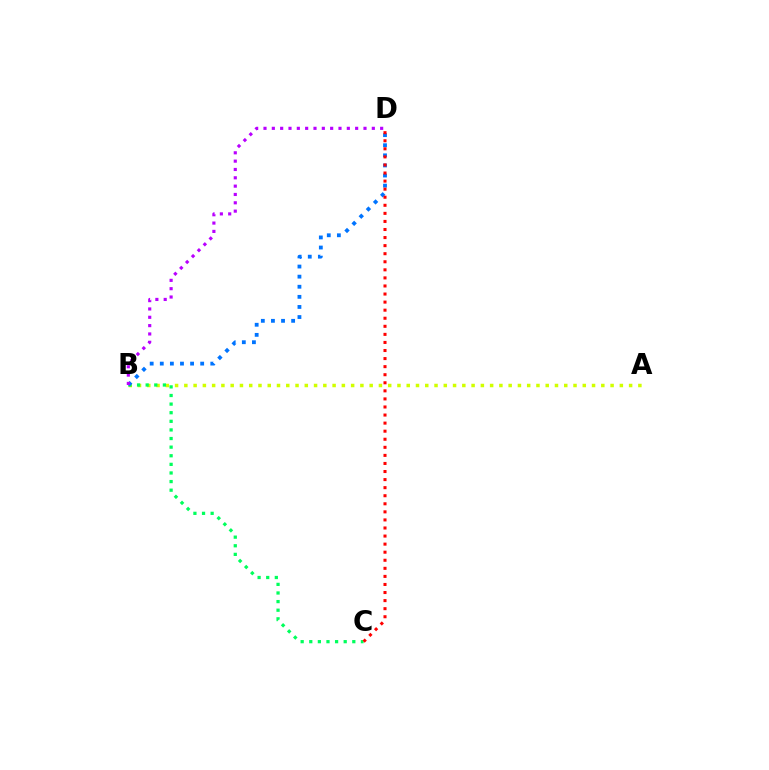{('A', 'B'): [{'color': '#d1ff00', 'line_style': 'dotted', 'thickness': 2.52}], ('B', 'C'): [{'color': '#00ff5c', 'line_style': 'dotted', 'thickness': 2.34}], ('B', 'D'): [{'color': '#0074ff', 'line_style': 'dotted', 'thickness': 2.74}, {'color': '#b900ff', 'line_style': 'dotted', 'thickness': 2.26}], ('C', 'D'): [{'color': '#ff0000', 'line_style': 'dotted', 'thickness': 2.19}]}